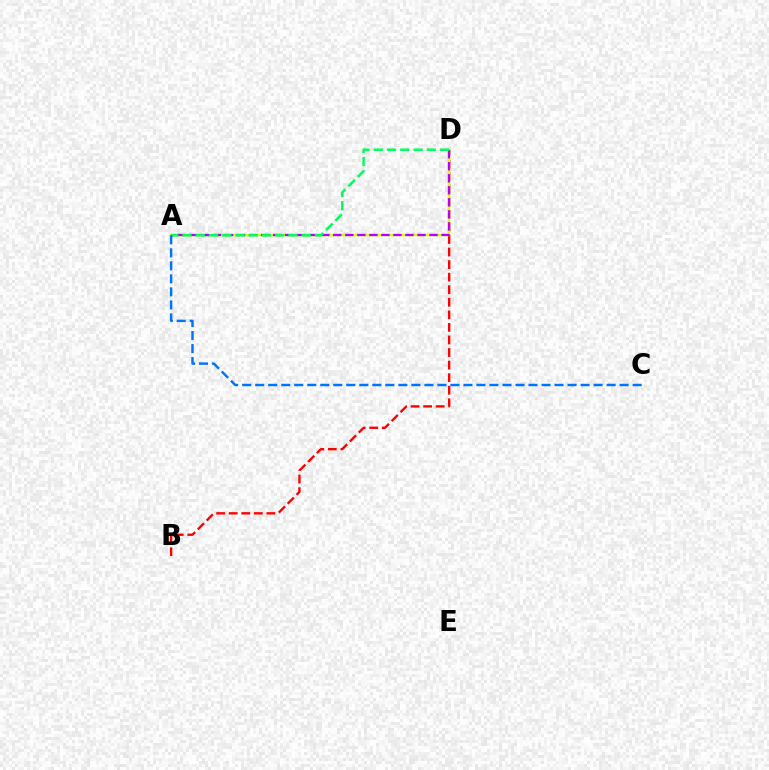{('B', 'D'): [{'color': '#ff0000', 'line_style': 'dashed', 'thickness': 1.71}], ('A', 'D'): [{'color': '#d1ff00', 'line_style': 'solid', 'thickness': 1.78}, {'color': '#b900ff', 'line_style': 'dashed', 'thickness': 1.63}, {'color': '#00ff5c', 'line_style': 'dashed', 'thickness': 1.8}], ('A', 'C'): [{'color': '#0074ff', 'line_style': 'dashed', 'thickness': 1.77}]}